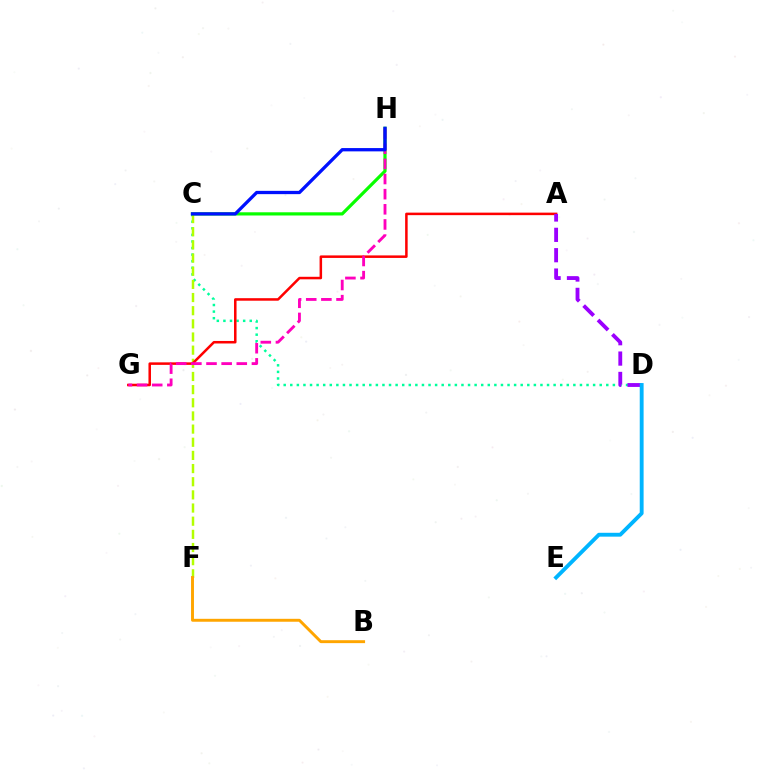{('C', 'D'): [{'color': '#00ff9d', 'line_style': 'dotted', 'thickness': 1.79}], ('C', 'F'): [{'color': '#b3ff00', 'line_style': 'dashed', 'thickness': 1.79}], ('C', 'H'): [{'color': '#08ff00', 'line_style': 'solid', 'thickness': 2.31}, {'color': '#0010ff', 'line_style': 'solid', 'thickness': 2.37}], ('B', 'F'): [{'color': '#ffa500', 'line_style': 'solid', 'thickness': 2.11}], ('A', 'G'): [{'color': '#ff0000', 'line_style': 'solid', 'thickness': 1.82}], ('G', 'H'): [{'color': '#ff00bd', 'line_style': 'dashed', 'thickness': 2.06}], ('A', 'D'): [{'color': '#9b00ff', 'line_style': 'dashed', 'thickness': 2.77}], ('D', 'E'): [{'color': '#00b5ff', 'line_style': 'solid', 'thickness': 2.79}]}